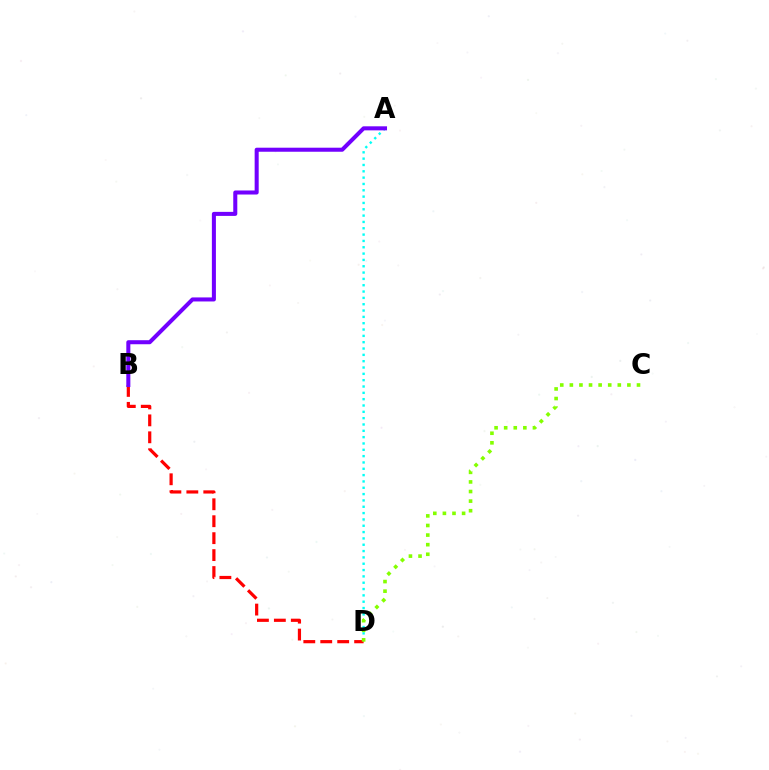{('A', 'D'): [{'color': '#00fff6', 'line_style': 'dotted', 'thickness': 1.72}], ('B', 'D'): [{'color': '#ff0000', 'line_style': 'dashed', 'thickness': 2.3}], ('A', 'B'): [{'color': '#7200ff', 'line_style': 'solid', 'thickness': 2.91}], ('C', 'D'): [{'color': '#84ff00', 'line_style': 'dotted', 'thickness': 2.61}]}